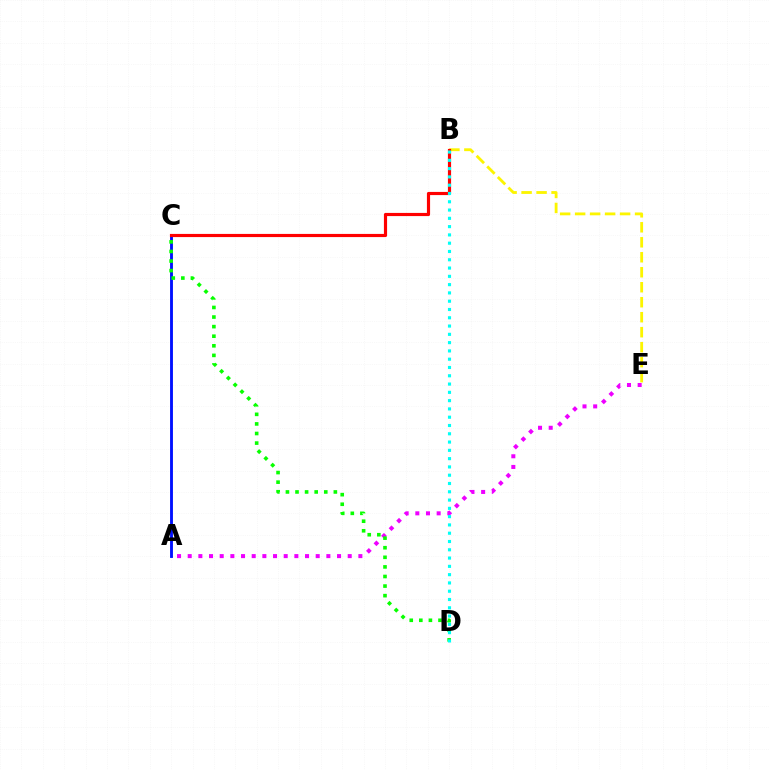{('A', 'C'): [{'color': '#0010ff', 'line_style': 'solid', 'thickness': 2.06}], ('B', 'E'): [{'color': '#fcf500', 'line_style': 'dashed', 'thickness': 2.04}], ('B', 'C'): [{'color': '#ff0000', 'line_style': 'solid', 'thickness': 2.28}], ('A', 'E'): [{'color': '#ee00ff', 'line_style': 'dotted', 'thickness': 2.9}], ('C', 'D'): [{'color': '#08ff00', 'line_style': 'dotted', 'thickness': 2.6}], ('B', 'D'): [{'color': '#00fff6', 'line_style': 'dotted', 'thickness': 2.25}]}